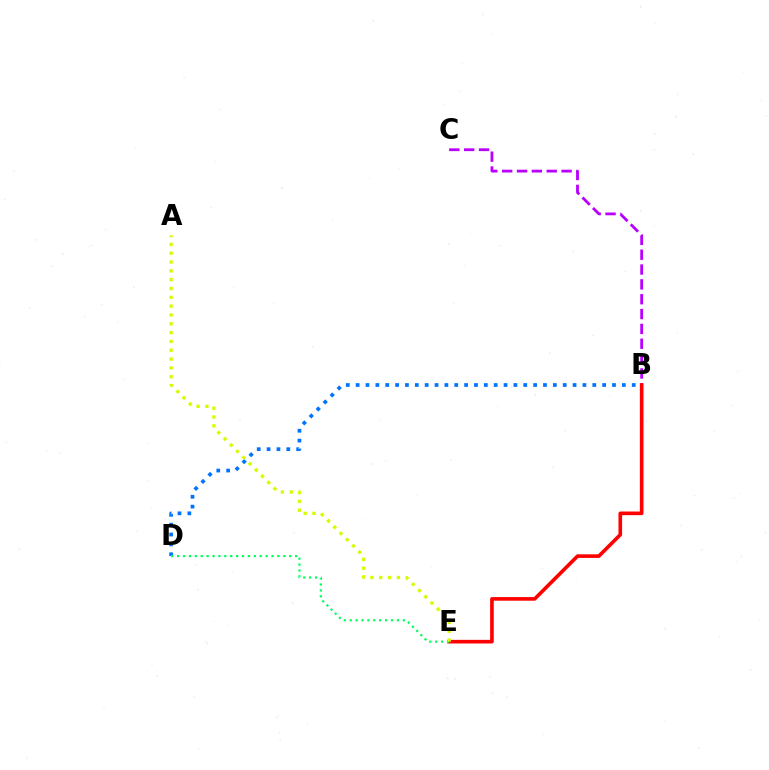{('B', 'C'): [{'color': '#b900ff', 'line_style': 'dashed', 'thickness': 2.02}], ('B', 'E'): [{'color': '#ff0000', 'line_style': 'solid', 'thickness': 2.61}], ('B', 'D'): [{'color': '#0074ff', 'line_style': 'dotted', 'thickness': 2.68}], ('D', 'E'): [{'color': '#00ff5c', 'line_style': 'dotted', 'thickness': 1.6}], ('A', 'E'): [{'color': '#d1ff00', 'line_style': 'dotted', 'thickness': 2.4}]}